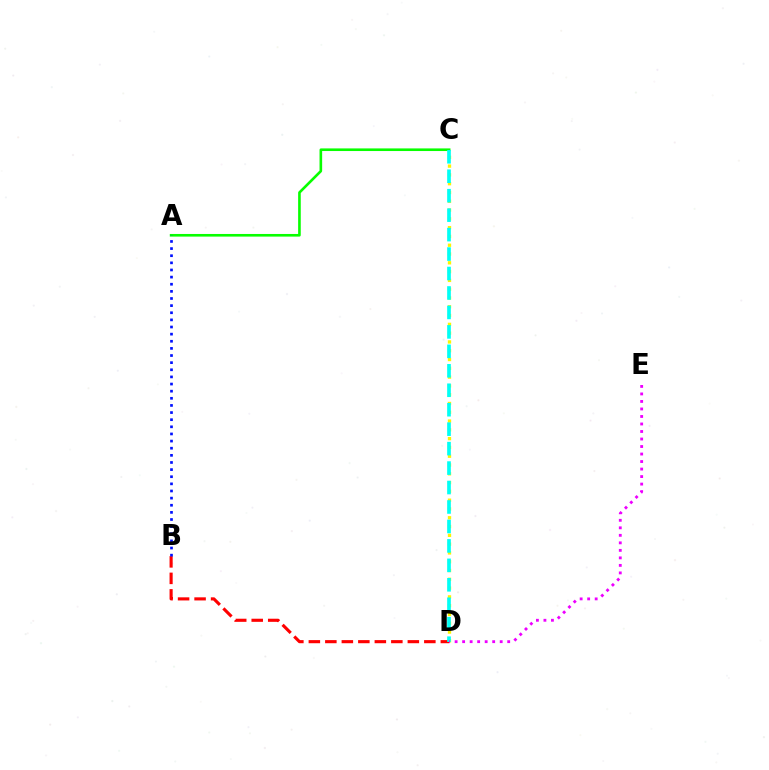{('A', 'C'): [{'color': '#08ff00', 'line_style': 'solid', 'thickness': 1.89}], ('C', 'D'): [{'color': '#fcf500', 'line_style': 'dotted', 'thickness': 2.39}, {'color': '#00fff6', 'line_style': 'dashed', 'thickness': 2.64}], ('B', 'D'): [{'color': '#ff0000', 'line_style': 'dashed', 'thickness': 2.24}], ('A', 'B'): [{'color': '#0010ff', 'line_style': 'dotted', 'thickness': 1.94}], ('D', 'E'): [{'color': '#ee00ff', 'line_style': 'dotted', 'thickness': 2.04}]}